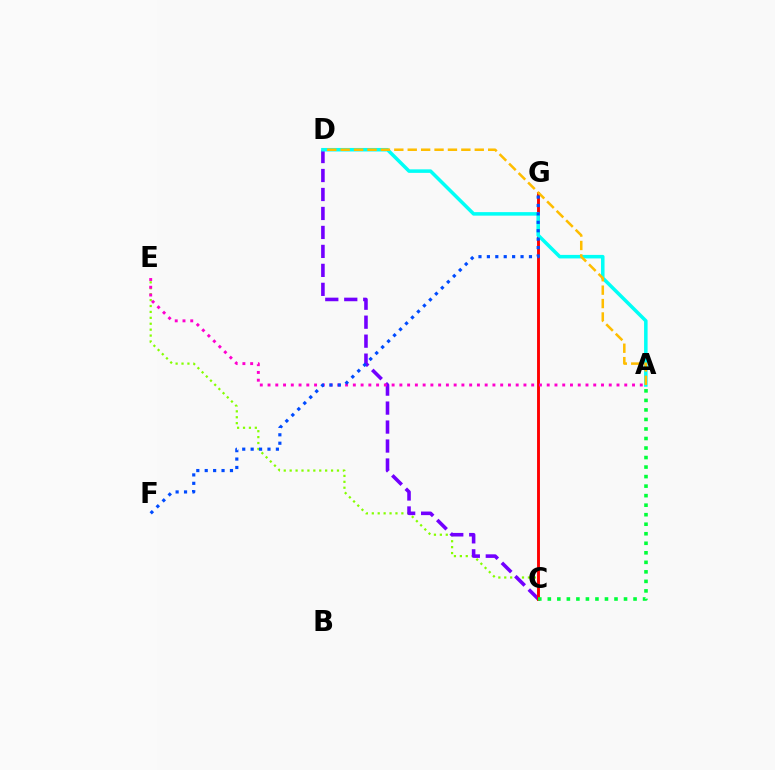{('C', 'E'): [{'color': '#84ff00', 'line_style': 'dotted', 'thickness': 1.61}], ('C', 'D'): [{'color': '#7200ff', 'line_style': 'dashed', 'thickness': 2.58}], ('C', 'G'): [{'color': '#ff0000', 'line_style': 'solid', 'thickness': 2.08}], ('A', 'E'): [{'color': '#ff00cf', 'line_style': 'dotted', 'thickness': 2.11}], ('A', 'D'): [{'color': '#00fff6', 'line_style': 'solid', 'thickness': 2.54}, {'color': '#ffbd00', 'line_style': 'dashed', 'thickness': 1.82}], ('A', 'C'): [{'color': '#00ff39', 'line_style': 'dotted', 'thickness': 2.59}], ('F', 'G'): [{'color': '#004bff', 'line_style': 'dotted', 'thickness': 2.29}]}